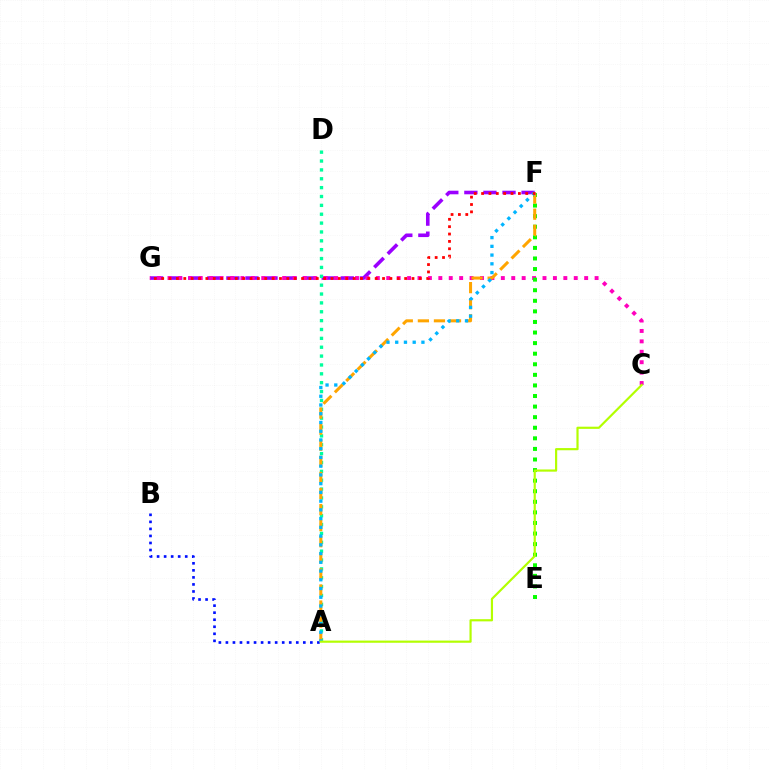{('A', 'B'): [{'color': '#0010ff', 'line_style': 'dotted', 'thickness': 1.91}], ('F', 'G'): [{'color': '#9b00ff', 'line_style': 'dashed', 'thickness': 2.59}, {'color': '#ff0000', 'line_style': 'dotted', 'thickness': 2.0}], ('A', 'D'): [{'color': '#00ff9d', 'line_style': 'dotted', 'thickness': 2.41}], ('C', 'G'): [{'color': '#ff00bd', 'line_style': 'dotted', 'thickness': 2.83}], ('E', 'F'): [{'color': '#08ff00', 'line_style': 'dotted', 'thickness': 2.87}], ('A', 'F'): [{'color': '#ffa500', 'line_style': 'dashed', 'thickness': 2.18}, {'color': '#00b5ff', 'line_style': 'dotted', 'thickness': 2.37}], ('A', 'C'): [{'color': '#b3ff00', 'line_style': 'solid', 'thickness': 1.57}]}